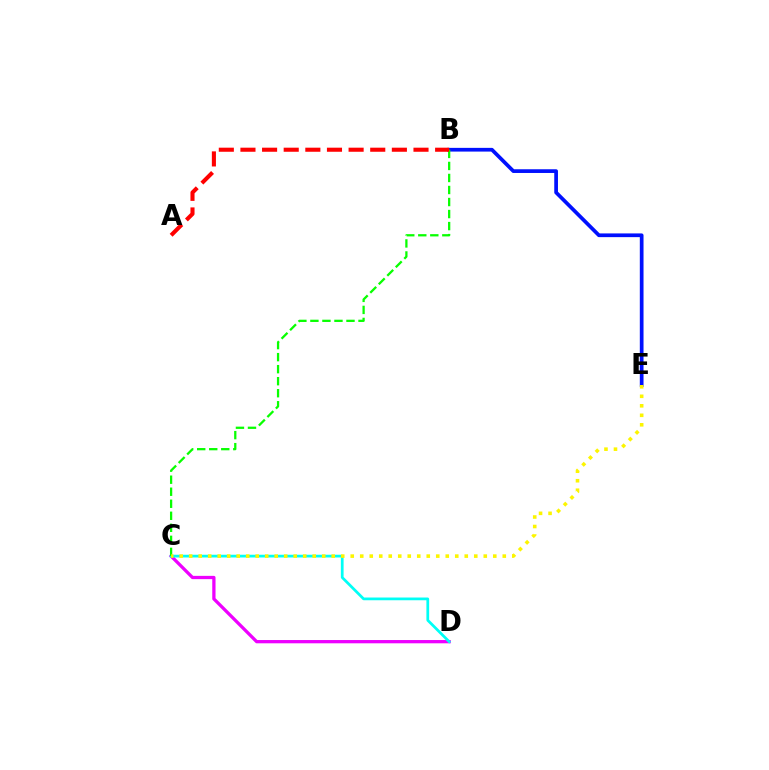{('B', 'E'): [{'color': '#0010ff', 'line_style': 'solid', 'thickness': 2.68}], ('C', 'D'): [{'color': '#ee00ff', 'line_style': 'solid', 'thickness': 2.36}, {'color': '#00fff6', 'line_style': 'solid', 'thickness': 1.97}], ('B', 'C'): [{'color': '#08ff00', 'line_style': 'dashed', 'thickness': 1.63}], ('C', 'E'): [{'color': '#fcf500', 'line_style': 'dotted', 'thickness': 2.58}], ('A', 'B'): [{'color': '#ff0000', 'line_style': 'dashed', 'thickness': 2.94}]}